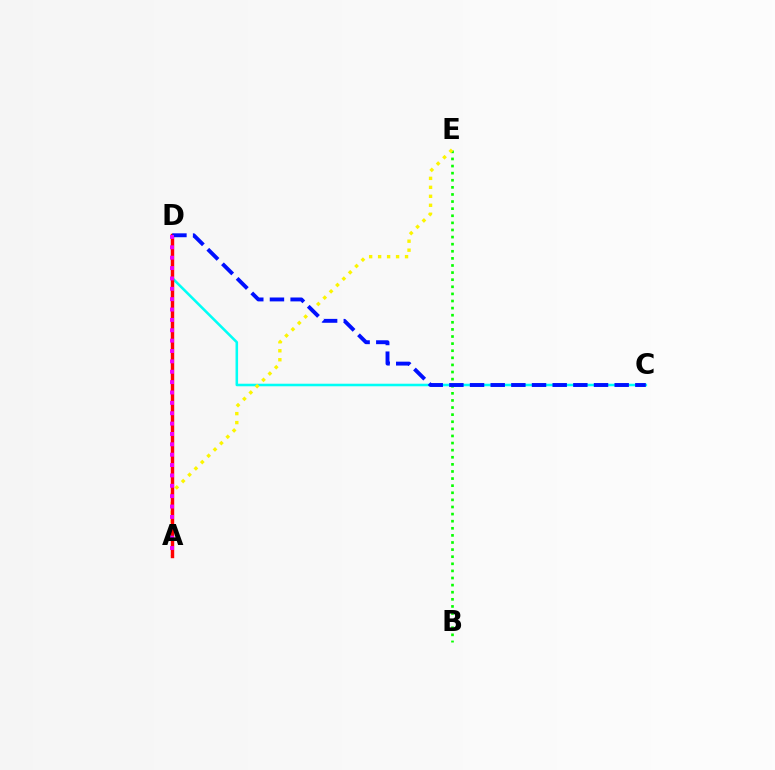{('B', 'E'): [{'color': '#08ff00', 'line_style': 'dotted', 'thickness': 1.93}], ('C', 'D'): [{'color': '#00fff6', 'line_style': 'solid', 'thickness': 1.84}, {'color': '#0010ff', 'line_style': 'dashed', 'thickness': 2.81}], ('A', 'E'): [{'color': '#fcf500', 'line_style': 'dotted', 'thickness': 2.44}], ('A', 'D'): [{'color': '#ff0000', 'line_style': 'solid', 'thickness': 2.47}, {'color': '#ee00ff', 'line_style': 'dotted', 'thickness': 2.82}]}